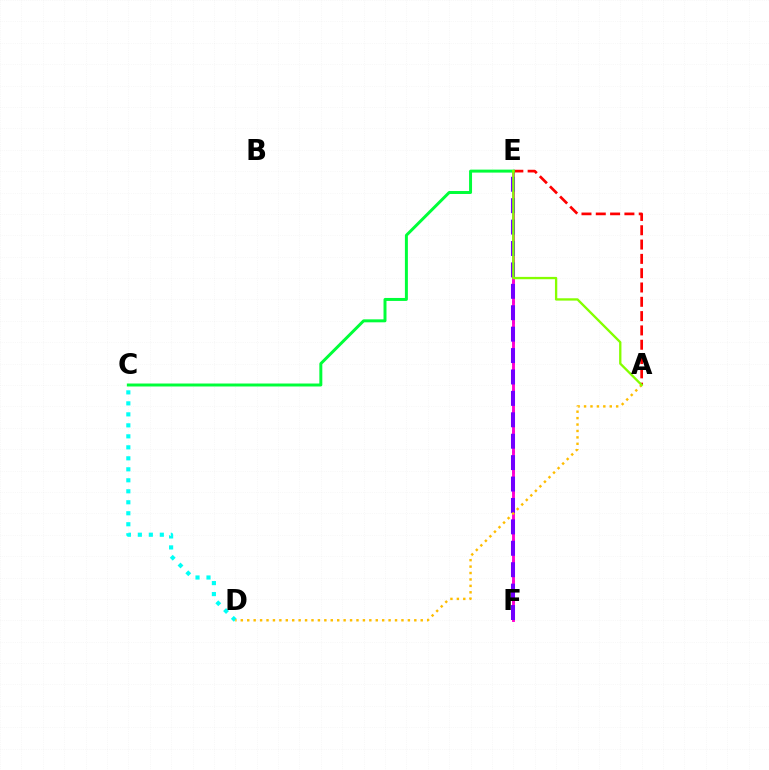{('E', 'F'): [{'color': '#004bff', 'line_style': 'dotted', 'thickness': 1.85}, {'color': '#ff00cf', 'line_style': 'solid', 'thickness': 2.08}, {'color': '#7200ff', 'line_style': 'dashed', 'thickness': 2.91}], ('C', 'D'): [{'color': '#00fff6', 'line_style': 'dotted', 'thickness': 2.99}], ('A', 'E'): [{'color': '#ff0000', 'line_style': 'dashed', 'thickness': 1.94}, {'color': '#84ff00', 'line_style': 'solid', 'thickness': 1.67}], ('C', 'E'): [{'color': '#00ff39', 'line_style': 'solid', 'thickness': 2.14}], ('A', 'D'): [{'color': '#ffbd00', 'line_style': 'dotted', 'thickness': 1.75}]}